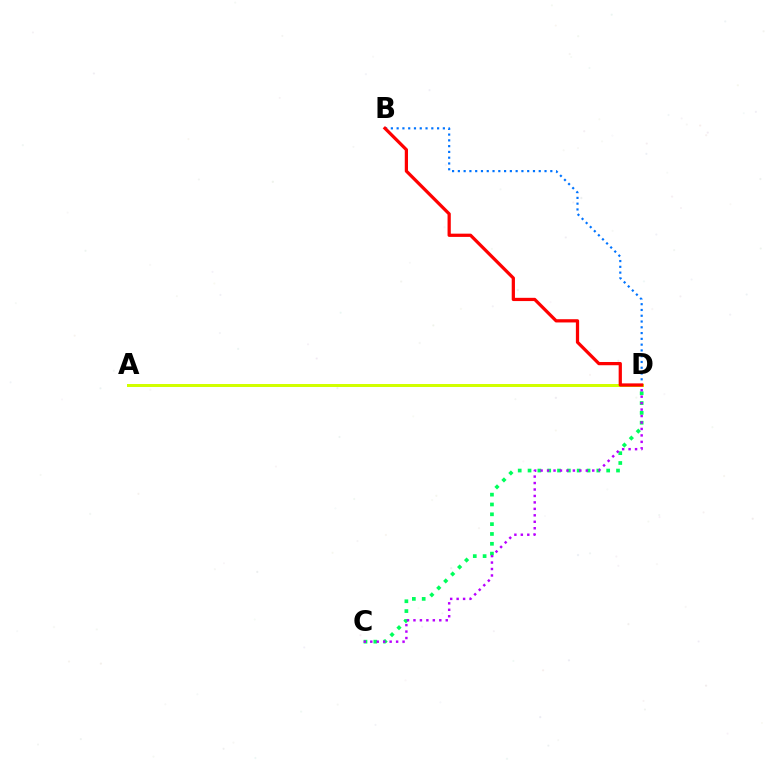{('C', 'D'): [{'color': '#00ff5c', 'line_style': 'dotted', 'thickness': 2.67}, {'color': '#b900ff', 'line_style': 'dotted', 'thickness': 1.75}], ('A', 'D'): [{'color': '#d1ff00', 'line_style': 'solid', 'thickness': 2.16}], ('B', 'D'): [{'color': '#0074ff', 'line_style': 'dotted', 'thickness': 1.57}, {'color': '#ff0000', 'line_style': 'solid', 'thickness': 2.33}]}